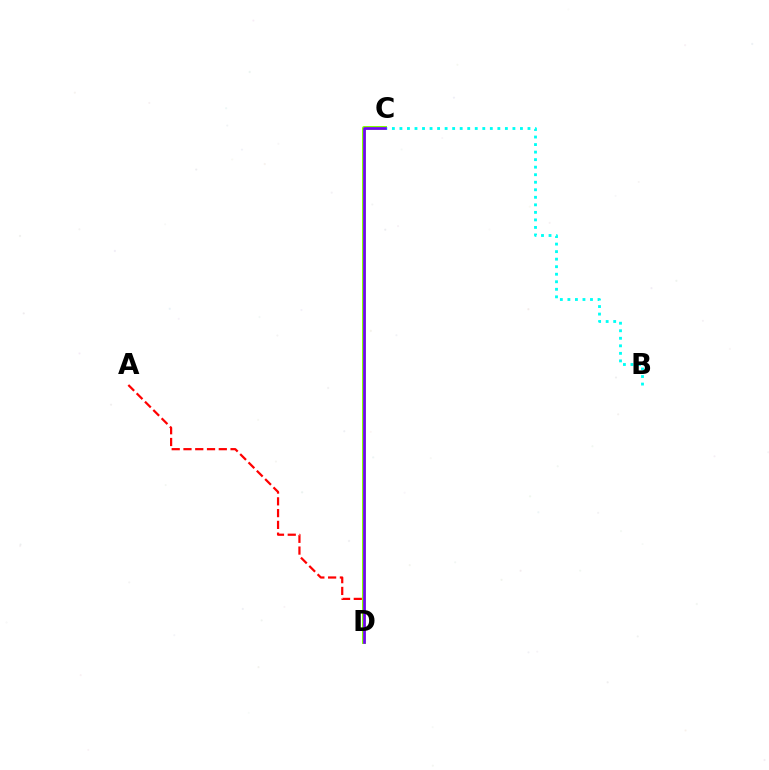{('A', 'D'): [{'color': '#ff0000', 'line_style': 'dashed', 'thickness': 1.6}], ('C', 'D'): [{'color': '#84ff00', 'line_style': 'solid', 'thickness': 2.85}, {'color': '#7200ff', 'line_style': 'solid', 'thickness': 1.91}], ('B', 'C'): [{'color': '#00fff6', 'line_style': 'dotted', 'thickness': 2.05}]}